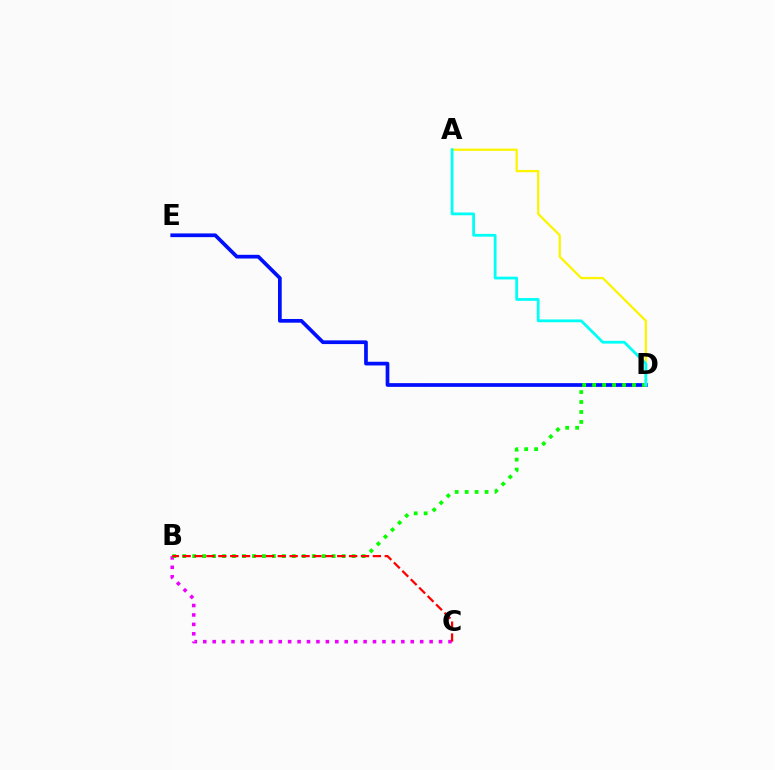{('D', 'E'): [{'color': '#0010ff', 'line_style': 'solid', 'thickness': 2.67}], ('B', 'C'): [{'color': '#ee00ff', 'line_style': 'dotted', 'thickness': 2.56}, {'color': '#ff0000', 'line_style': 'dashed', 'thickness': 1.62}], ('B', 'D'): [{'color': '#08ff00', 'line_style': 'dotted', 'thickness': 2.71}], ('A', 'D'): [{'color': '#fcf500', 'line_style': 'solid', 'thickness': 1.64}, {'color': '#00fff6', 'line_style': 'solid', 'thickness': 2.01}]}